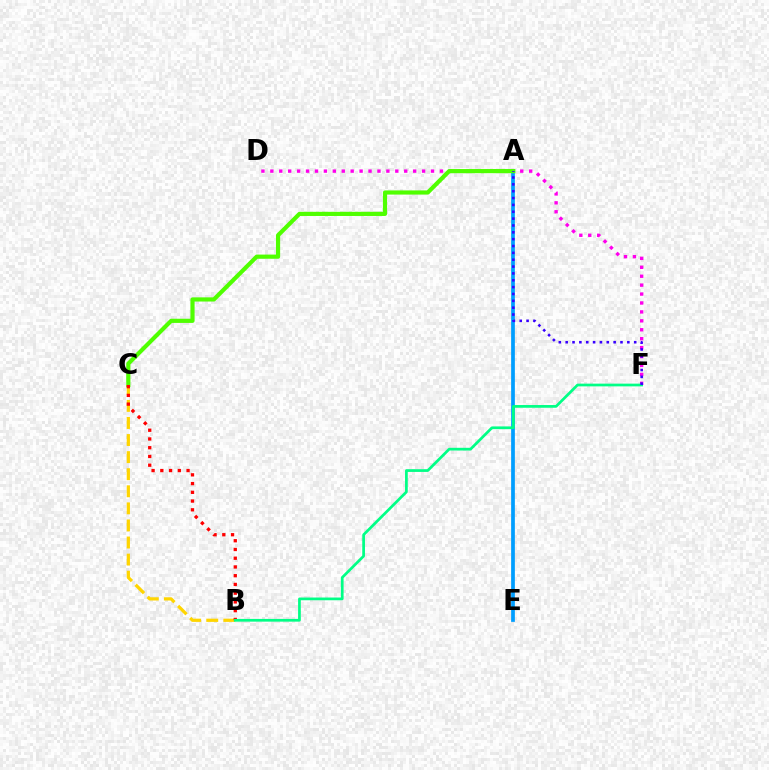{('D', 'F'): [{'color': '#ff00ed', 'line_style': 'dotted', 'thickness': 2.42}], ('A', 'E'): [{'color': '#009eff', 'line_style': 'solid', 'thickness': 2.68}], ('A', 'C'): [{'color': '#4fff00', 'line_style': 'solid', 'thickness': 3.0}], ('B', 'C'): [{'color': '#ffd500', 'line_style': 'dashed', 'thickness': 2.32}, {'color': '#ff0000', 'line_style': 'dotted', 'thickness': 2.37}], ('B', 'F'): [{'color': '#00ff86', 'line_style': 'solid', 'thickness': 1.96}], ('A', 'F'): [{'color': '#3700ff', 'line_style': 'dotted', 'thickness': 1.86}]}